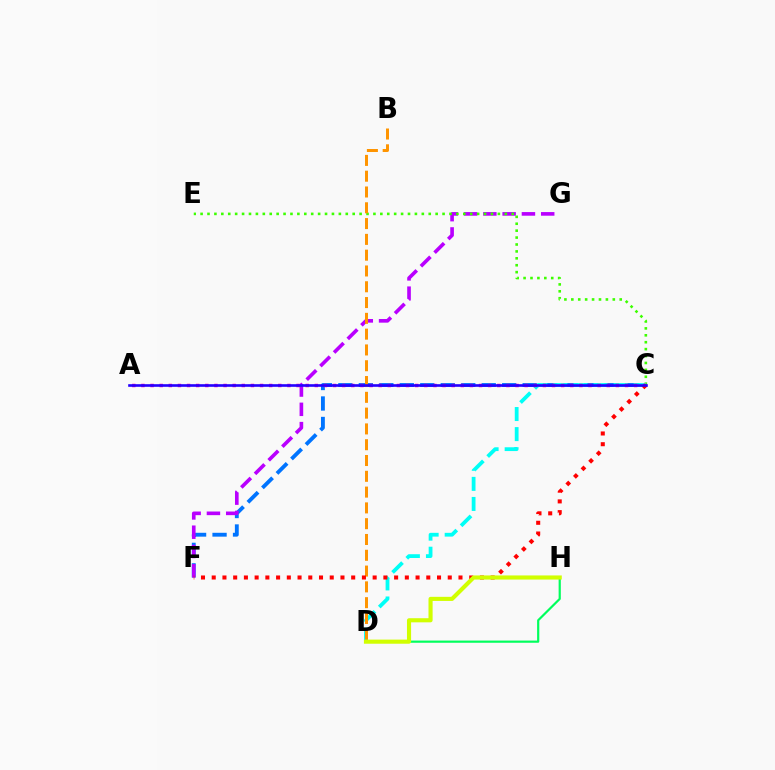{('D', 'H'): [{'color': '#00ff5c', 'line_style': 'solid', 'thickness': 1.58}, {'color': '#d1ff00', 'line_style': 'solid', 'thickness': 2.96}], ('C', 'F'): [{'color': '#0074ff', 'line_style': 'dashed', 'thickness': 2.78}, {'color': '#ff0000', 'line_style': 'dotted', 'thickness': 2.91}], ('F', 'G'): [{'color': '#b900ff', 'line_style': 'dashed', 'thickness': 2.62}], ('C', 'E'): [{'color': '#3dff00', 'line_style': 'dotted', 'thickness': 1.88}], ('C', 'D'): [{'color': '#00fff6', 'line_style': 'dashed', 'thickness': 2.73}], ('B', 'D'): [{'color': '#ff9400', 'line_style': 'dashed', 'thickness': 2.15}], ('A', 'C'): [{'color': '#ff00ac', 'line_style': 'dotted', 'thickness': 2.48}, {'color': '#2500ff', 'line_style': 'solid', 'thickness': 1.89}]}